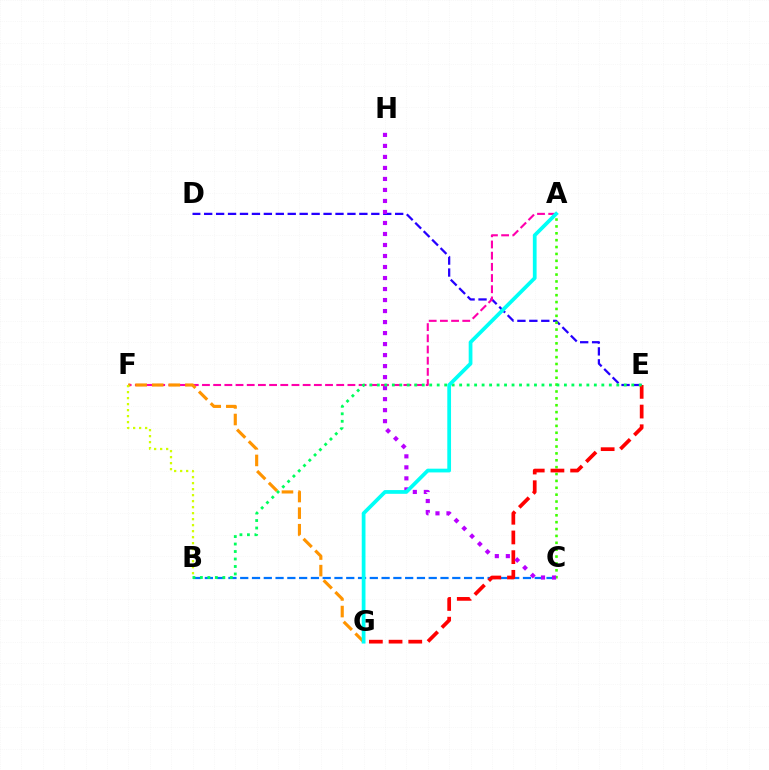{('D', 'E'): [{'color': '#2500ff', 'line_style': 'dashed', 'thickness': 1.62}], ('A', 'F'): [{'color': '#ff00ac', 'line_style': 'dashed', 'thickness': 1.52}], ('B', 'C'): [{'color': '#0074ff', 'line_style': 'dashed', 'thickness': 1.6}], ('F', 'G'): [{'color': '#ff9400', 'line_style': 'dashed', 'thickness': 2.25}], ('A', 'C'): [{'color': '#3dff00', 'line_style': 'dotted', 'thickness': 1.87}], ('E', 'G'): [{'color': '#ff0000', 'line_style': 'dashed', 'thickness': 2.68}], ('B', 'F'): [{'color': '#d1ff00', 'line_style': 'dotted', 'thickness': 1.63}], ('C', 'H'): [{'color': '#b900ff', 'line_style': 'dotted', 'thickness': 2.99}], ('B', 'E'): [{'color': '#00ff5c', 'line_style': 'dotted', 'thickness': 2.03}], ('A', 'G'): [{'color': '#00fff6', 'line_style': 'solid', 'thickness': 2.69}]}